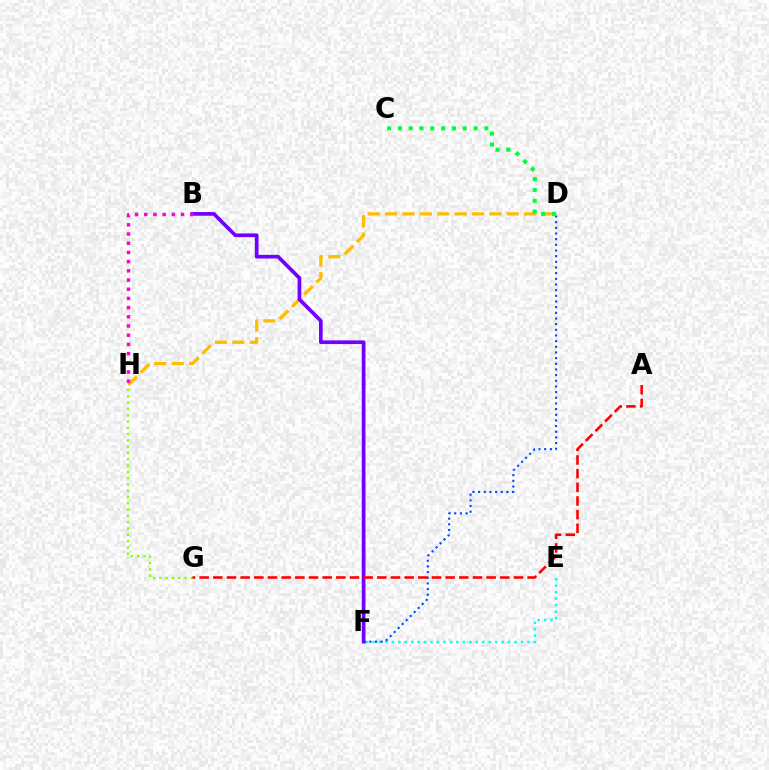{('E', 'F'): [{'color': '#00fff6', 'line_style': 'dotted', 'thickness': 1.75}], ('D', 'H'): [{'color': '#ffbd00', 'line_style': 'dashed', 'thickness': 2.36}], ('D', 'F'): [{'color': '#004bff', 'line_style': 'dotted', 'thickness': 1.54}], ('B', 'F'): [{'color': '#7200ff', 'line_style': 'solid', 'thickness': 2.66}], ('G', 'H'): [{'color': '#84ff00', 'line_style': 'dotted', 'thickness': 1.71}], ('B', 'H'): [{'color': '#ff00cf', 'line_style': 'dotted', 'thickness': 2.5}], ('C', 'D'): [{'color': '#00ff39', 'line_style': 'dotted', 'thickness': 2.94}], ('A', 'G'): [{'color': '#ff0000', 'line_style': 'dashed', 'thickness': 1.86}]}